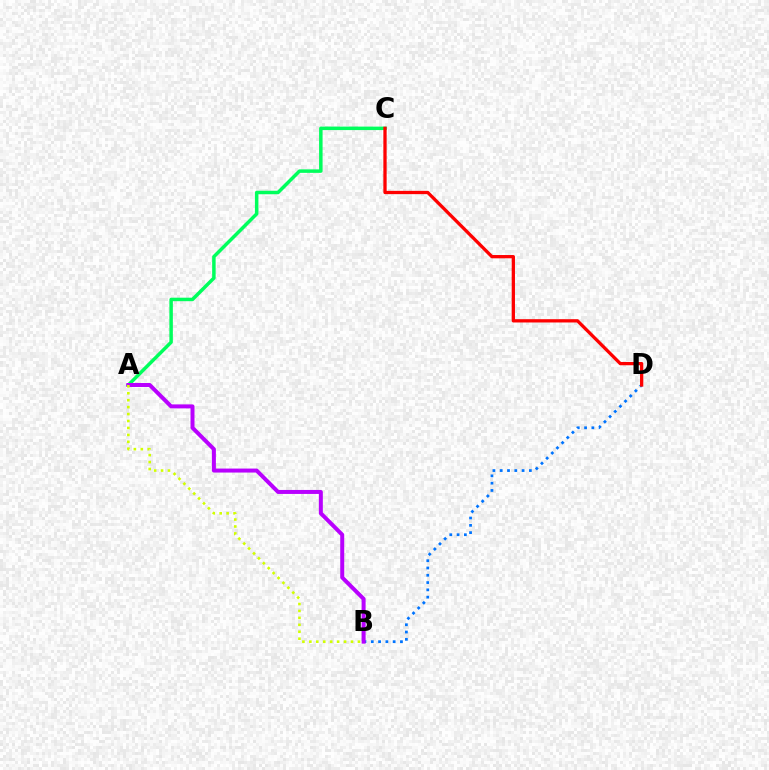{('B', 'D'): [{'color': '#0074ff', 'line_style': 'dotted', 'thickness': 1.98}], ('A', 'C'): [{'color': '#00ff5c', 'line_style': 'solid', 'thickness': 2.51}], ('C', 'D'): [{'color': '#ff0000', 'line_style': 'solid', 'thickness': 2.37}], ('A', 'B'): [{'color': '#b900ff', 'line_style': 'solid', 'thickness': 2.87}, {'color': '#d1ff00', 'line_style': 'dotted', 'thickness': 1.89}]}